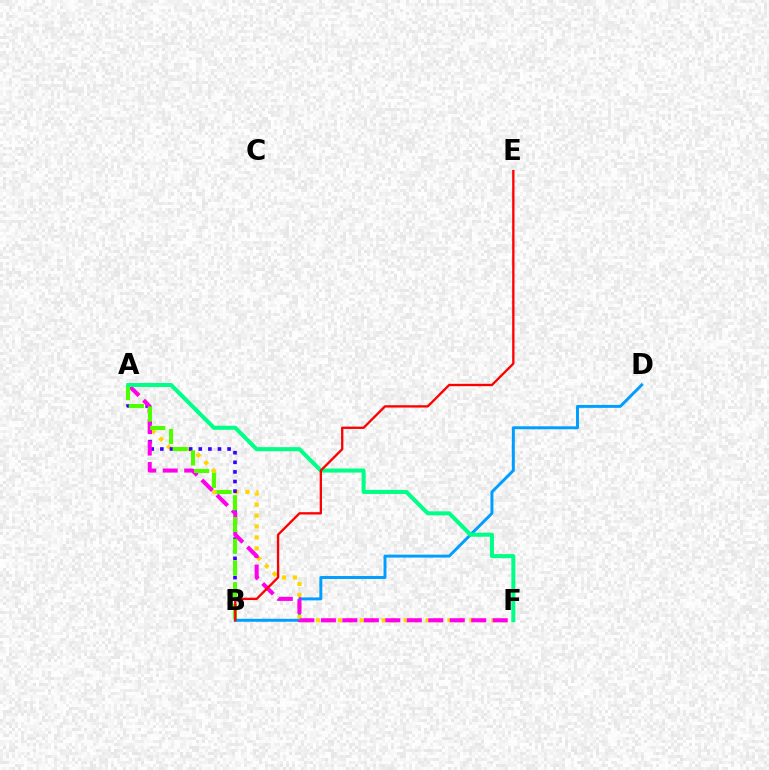{('B', 'D'): [{'color': '#009eff', 'line_style': 'solid', 'thickness': 2.13}], ('A', 'F'): [{'color': '#ffd500', 'line_style': 'dotted', 'thickness': 2.98}, {'color': '#ff00ed', 'line_style': 'dashed', 'thickness': 2.92}, {'color': '#00ff86', 'line_style': 'solid', 'thickness': 2.91}], ('A', 'B'): [{'color': '#3700ff', 'line_style': 'dotted', 'thickness': 2.61}, {'color': '#4fff00', 'line_style': 'dashed', 'thickness': 2.95}], ('B', 'E'): [{'color': '#ff0000', 'line_style': 'solid', 'thickness': 1.67}]}